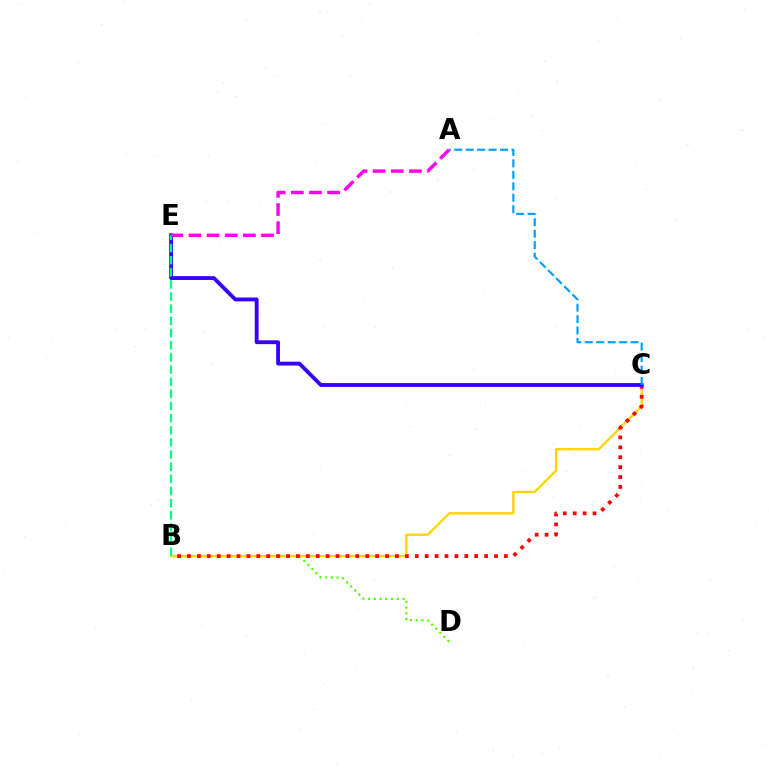{('B', 'D'): [{'color': '#4fff00', 'line_style': 'dotted', 'thickness': 1.56}], ('B', 'C'): [{'color': '#ffd500', 'line_style': 'solid', 'thickness': 1.69}, {'color': '#ff0000', 'line_style': 'dotted', 'thickness': 2.69}], ('C', 'E'): [{'color': '#3700ff', 'line_style': 'solid', 'thickness': 2.77}], ('B', 'E'): [{'color': '#00ff86', 'line_style': 'dashed', 'thickness': 1.65}], ('A', 'C'): [{'color': '#009eff', 'line_style': 'dashed', 'thickness': 1.56}], ('A', 'E'): [{'color': '#ff00ed', 'line_style': 'dashed', 'thickness': 2.46}]}